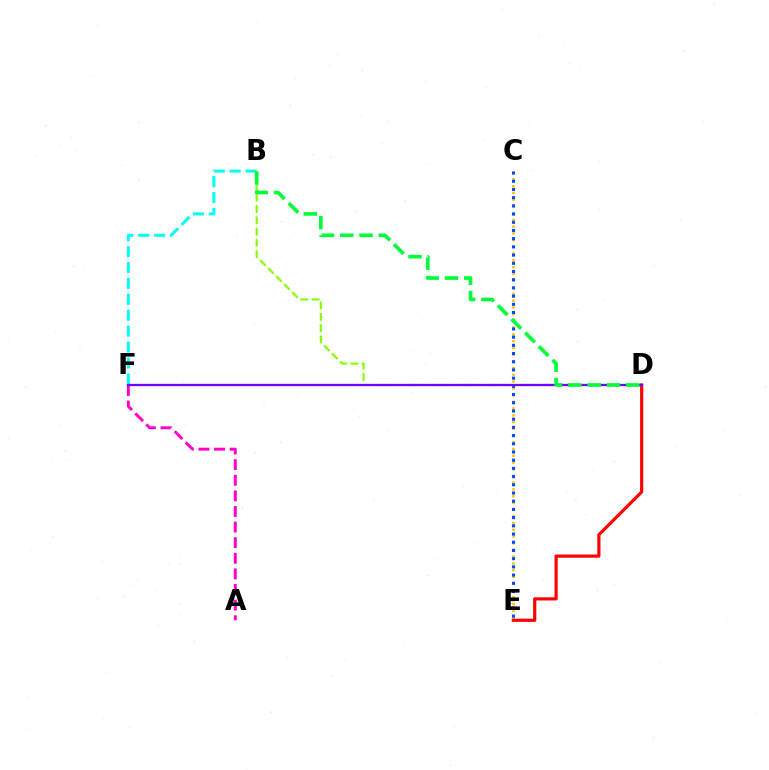{('B', 'F'): [{'color': '#00fff6', 'line_style': 'dashed', 'thickness': 2.16}], ('C', 'E'): [{'color': '#ffbd00', 'line_style': 'dotted', 'thickness': 1.83}, {'color': '#004bff', 'line_style': 'dotted', 'thickness': 2.23}], ('A', 'F'): [{'color': '#ff00cf', 'line_style': 'dashed', 'thickness': 2.12}], ('D', 'E'): [{'color': '#ff0000', 'line_style': 'solid', 'thickness': 2.29}], ('B', 'D'): [{'color': '#84ff00', 'line_style': 'dashed', 'thickness': 1.54}, {'color': '#00ff39', 'line_style': 'dashed', 'thickness': 2.62}], ('D', 'F'): [{'color': '#7200ff', 'line_style': 'solid', 'thickness': 1.64}]}